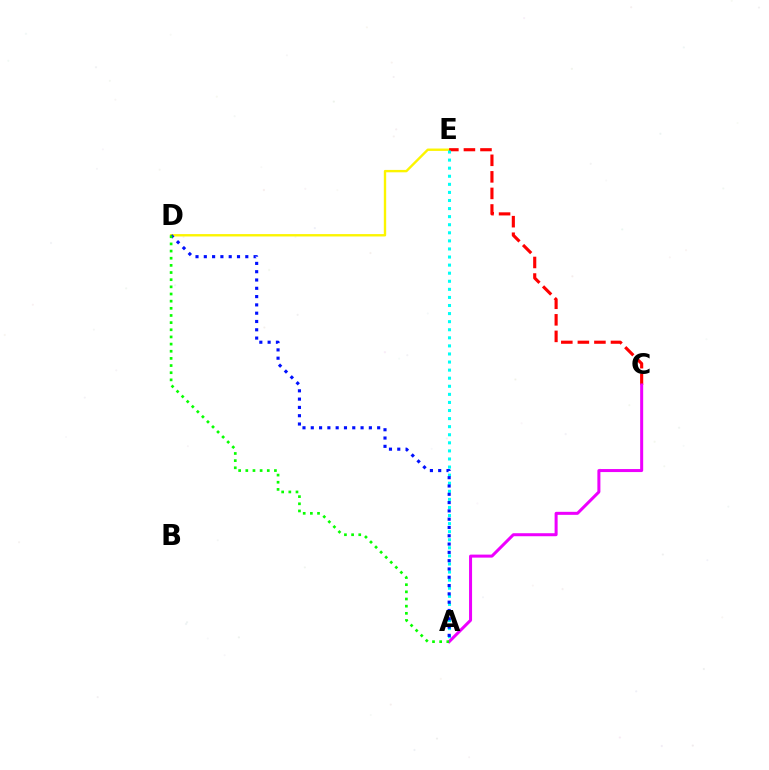{('D', 'E'): [{'color': '#fcf500', 'line_style': 'solid', 'thickness': 1.72}], ('C', 'E'): [{'color': '#ff0000', 'line_style': 'dashed', 'thickness': 2.25}], ('A', 'E'): [{'color': '#00fff6', 'line_style': 'dotted', 'thickness': 2.19}], ('A', 'D'): [{'color': '#0010ff', 'line_style': 'dotted', 'thickness': 2.25}, {'color': '#08ff00', 'line_style': 'dotted', 'thickness': 1.94}], ('A', 'C'): [{'color': '#ee00ff', 'line_style': 'solid', 'thickness': 2.17}]}